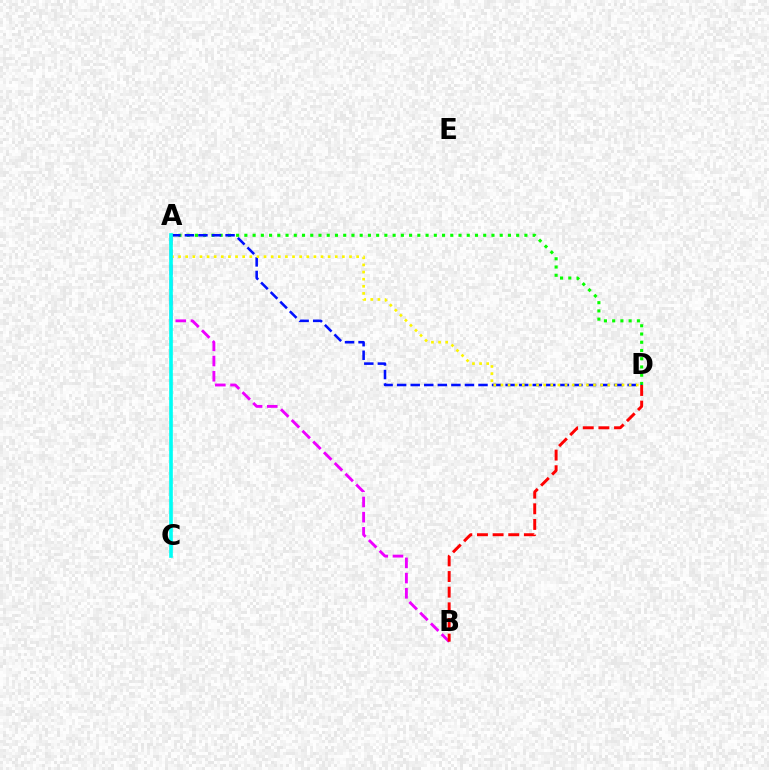{('A', 'B'): [{'color': '#ee00ff', 'line_style': 'dashed', 'thickness': 2.06}], ('A', 'D'): [{'color': '#08ff00', 'line_style': 'dotted', 'thickness': 2.24}, {'color': '#0010ff', 'line_style': 'dashed', 'thickness': 1.84}, {'color': '#fcf500', 'line_style': 'dotted', 'thickness': 1.94}], ('B', 'D'): [{'color': '#ff0000', 'line_style': 'dashed', 'thickness': 2.12}], ('A', 'C'): [{'color': '#00fff6', 'line_style': 'solid', 'thickness': 2.63}]}